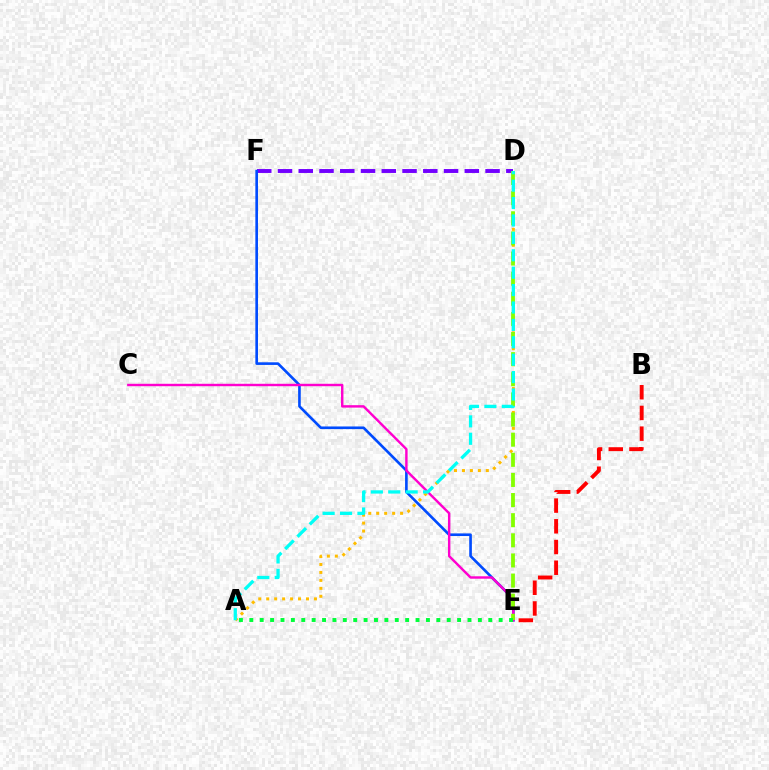{('D', 'F'): [{'color': '#7200ff', 'line_style': 'dashed', 'thickness': 2.82}], ('E', 'F'): [{'color': '#004bff', 'line_style': 'solid', 'thickness': 1.9}], ('C', 'E'): [{'color': '#ff00cf', 'line_style': 'solid', 'thickness': 1.75}], ('A', 'D'): [{'color': '#ffbd00', 'line_style': 'dotted', 'thickness': 2.16}, {'color': '#00fff6', 'line_style': 'dashed', 'thickness': 2.36}], ('D', 'E'): [{'color': '#84ff00', 'line_style': 'dashed', 'thickness': 2.73}], ('A', 'E'): [{'color': '#00ff39', 'line_style': 'dotted', 'thickness': 2.82}], ('B', 'E'): [{'color': '#ff0000', 'line_style': 'dashed', 'thickness': 2.81}]}